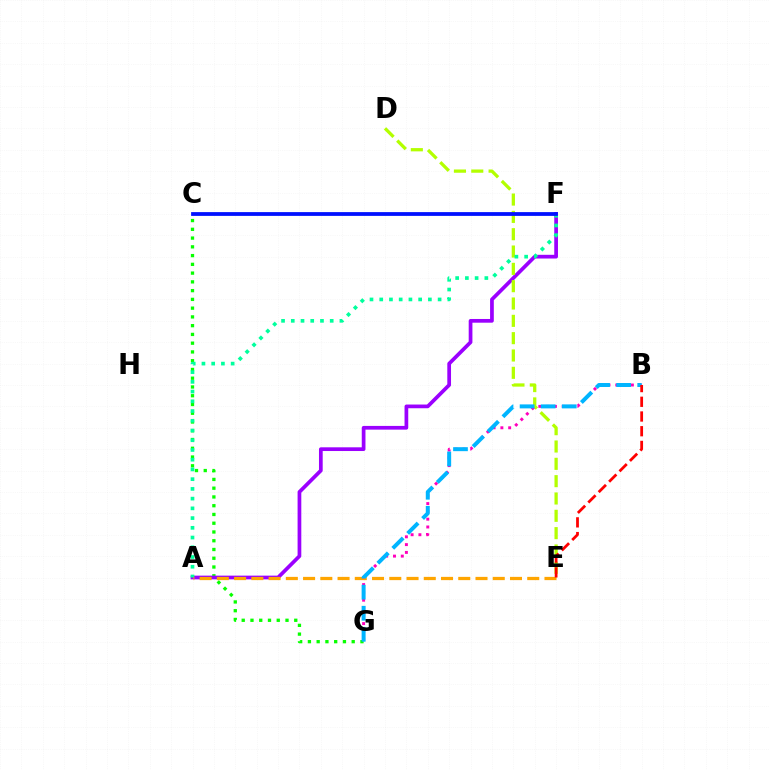{('C', 'G'): [{'color': '#08ff00', 'line_style': 'dotted', 'thickness': 2.38}], ('A', 'F'): [{'color': '#9b00ff', 'line_style': 'solid', 'thickness': 2.68}, {'color': '#00ff9d', 'line_style': 'dotted', 'thickness': 2.64}], ('D', 'E'): [{'color': '#b3ff00', 'line_style': 'dashed', 'thickness': 2.35}], ('A', 'E'): [{'color': '#ffa500', 'line_style': 'dashed', 'thickness': 2.34}], ('B', 'G'): [{'color': '#ff00bd', 'line_style': 'dotted', 'thickness': 2.12}, {'color': '#00b5ff', 'line_style': 'dashed', 'thickness': 2.86}], ('C', 'F'): [{'color': '#0010ff', 'line_style': 'solid', 'thickness': 2.71}], ('B', 'E'): [{'color': '#ff0000', 'line_style': 'dashed', 'thickness': 2.0}]}